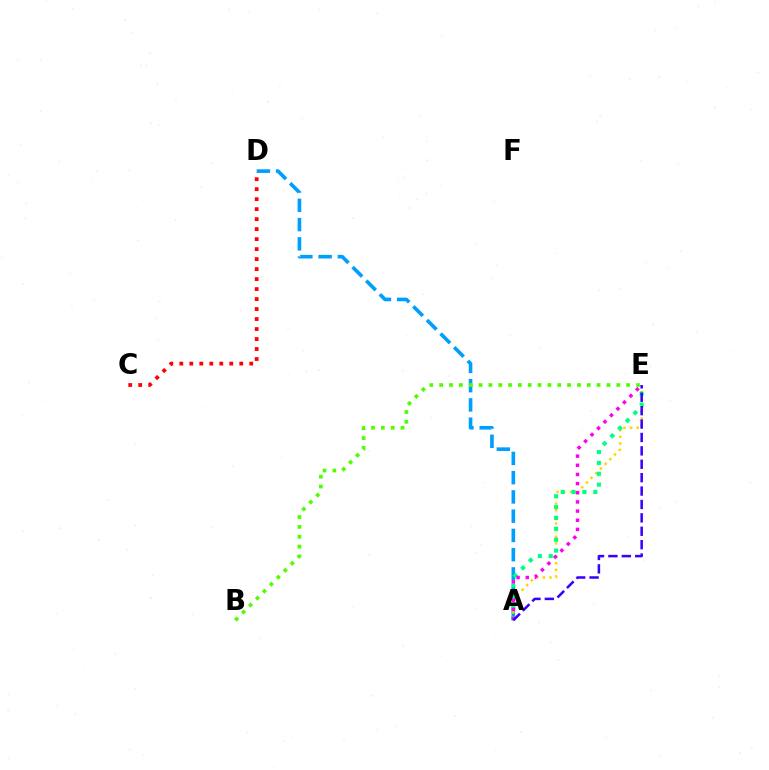{('A', 'D'): [{'color': '#009eff', 'line_style': 'dashed', 'thickness': 2.62}], ('A', 'E'): [{'color': '#ffd500', 'line_style': 'dotted', 'thickness': 1.8}, {'color': '#00ff86', 'line_style': 'dotted', 'thickness': 2.95}, {'color': '#ff00ed', 'line_style': 'dotted', 'thickness': 2.49}, {'color': '#3700ff', 'line_style': 'dashed', 'thickness': 1.82}], ('B', 'E'): [{'color': '#4fff00', 'line_style': 'dotted', 'thickness': 2.67}], ('C', 'D'): [{'color': '#ff0000', 'line_style': 'dotted', 'thickness': 2.71}]}